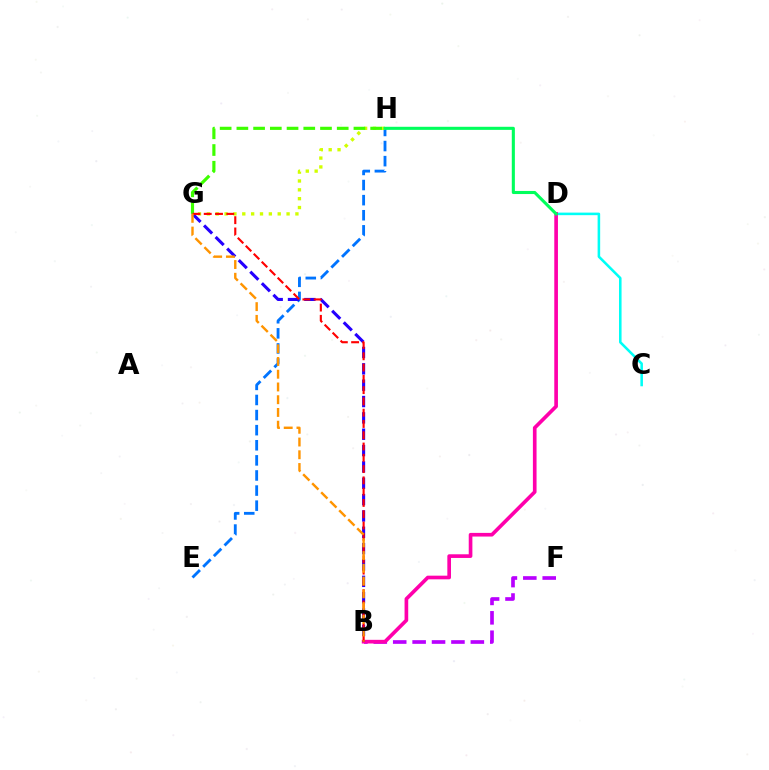{('C', 'D'): [{'color': '#00fff6', 'line_style': 'solid', 'thickness': 1.84}], ('B', 'F'): [{'color': '#b900ff', 'line_style': 'dashed', 'thickness': 2.64}], ('E', 'H'): [{'color': '#0074ff', 'line_style': 'dashed', 'thickness': 2.05}], ('B', 'D'): [{'color': '#ff00ac', 'line_style': 'solid', 'thickness': 2.63}], ('B', 'G'): [{'color': '#2500ff', 'line_style': 'dashed', 'thickness': 2.22}, {'color': '#ff0000', 'line_style': 'dashed', 'thickness': 1.53}, {'color': '#ff9400', 'line_style': 'dashed', 'thickness': 1.73}], ('G', 'H'): [{'color': '#d1ff00', 'line_style': 'dotted', 'thickness': 2.41}, {'color': '#3dff00', 'line_style': 'dashed', 'thickness': 2.27}], ('D', 'H'): [{'color': '#00ff5c', 'line_style': 'solid', 'thickness': 2.22}]}